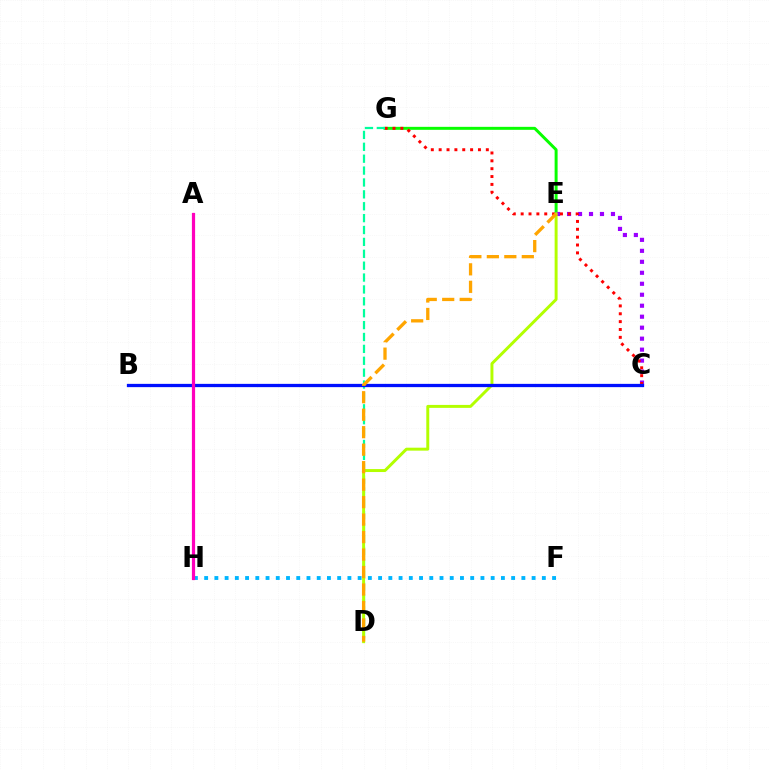{('E', 'G'): [{'color': '#08ff00', 'line_style': 'solid', 'thickness': 2.15}], ('C', 'E'): [{'color': '#9b00ff', 'line_style': 'dotted', 'thickness': 2.98}], ('F', 'H'): [{'color': '#00b5ff', 'line_style': 'dotted', 'thickness': 2.78}], ('D', 'G'): [{'color': '#00ff9d', 'line_style': 'dashed', 'thickness': 1.61}], ('C', 'G'): [{'color': '#ff0000', 'line_style': 'dotted', 'thickness': 2.14}], ('D', 'E'): [{'color': '#b3ff00', 'line_style': 'solid', 'thickness': 2.13}, {'color': '#ffa500', 'line_style': 'dashed', 'thickness': 2.37}], ('B', 'C'): [{'color': '#0010ff', 'line_style': 'solid', 'thickness': 2.36}], ('A', 'H'): [{'color': '#ff00bd', 'line_style': 'solid', 'thickness': 2.31}]}